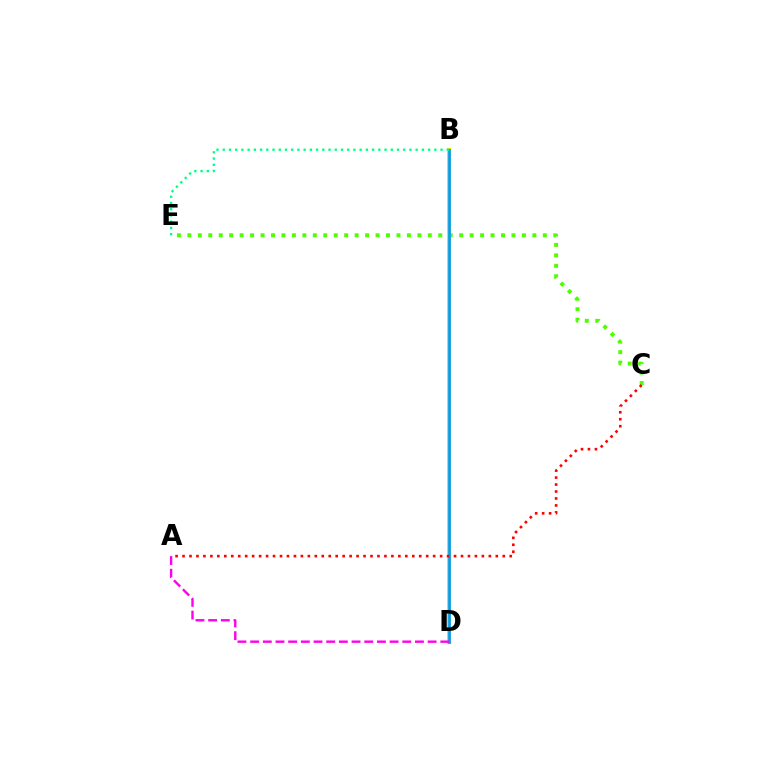{('B', 'D'): [{'color': '#3700ff', 'line_style': 'solid', 'thickness': 2.74}, {'color': '#ffd500', 'line_style': 'solid', 'thickness': 2.88}, {'color': '#009eff', 'line_style': 'solid', 'thickness': 1.97}], ('C', 'E'): [{'color': '#4fff00', 'line_style': 'dotted', 'thickness': 2.84}], ('B', 'E'): [{'color': '#00ff86', 'line_style': 'dotted', 'thickness': 1.69}], ('A', 'C'): [{'color': '#ff0000', 'line_style': 'dotted', 'thickness': 1.89}], ('A', 'D'): [{'color': '#ff00ed', 'line_style': 'dashed', 'thickness': 1.72}]}